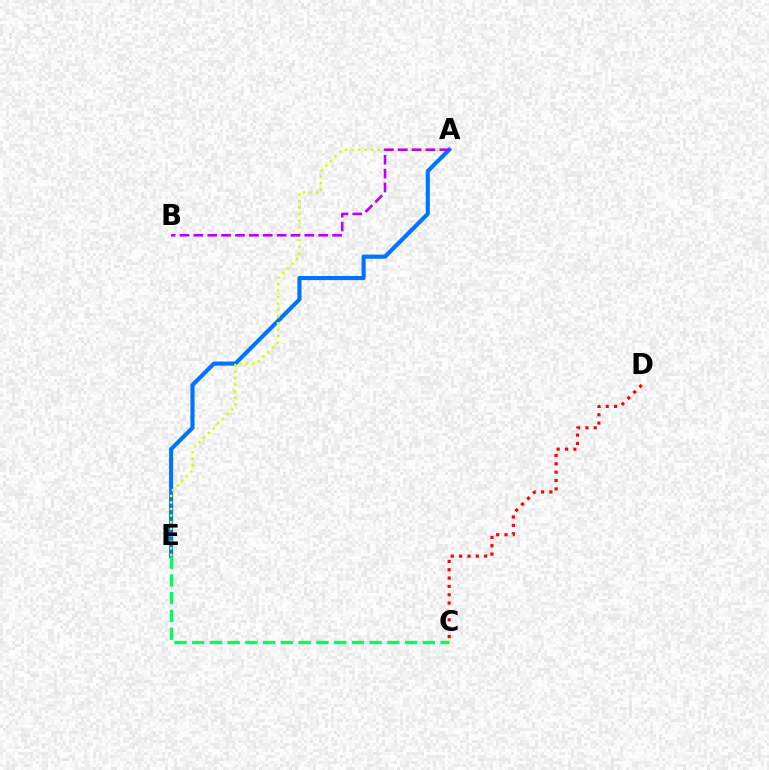{('A', 'E'): [{'color': '#0074ff', 'line_style': 'solid', 'thickness': 2.96}, {'color': '#d1ff00', 'line_style': 'dotted', 'thickness': 1.78}], ('A', 'B'): [{'color': '#b900ff', 'line_style': 'dashed', 'thickness': 1.88}], ('C', 'E'): [{'color': '#00ff5c', 'line_style': 'dashed', 'thickness': 2.41}], ('C', 'D'): [{'color': '#ff0000', 'line_style': 'dotted', 'thickness': 2.27}]}